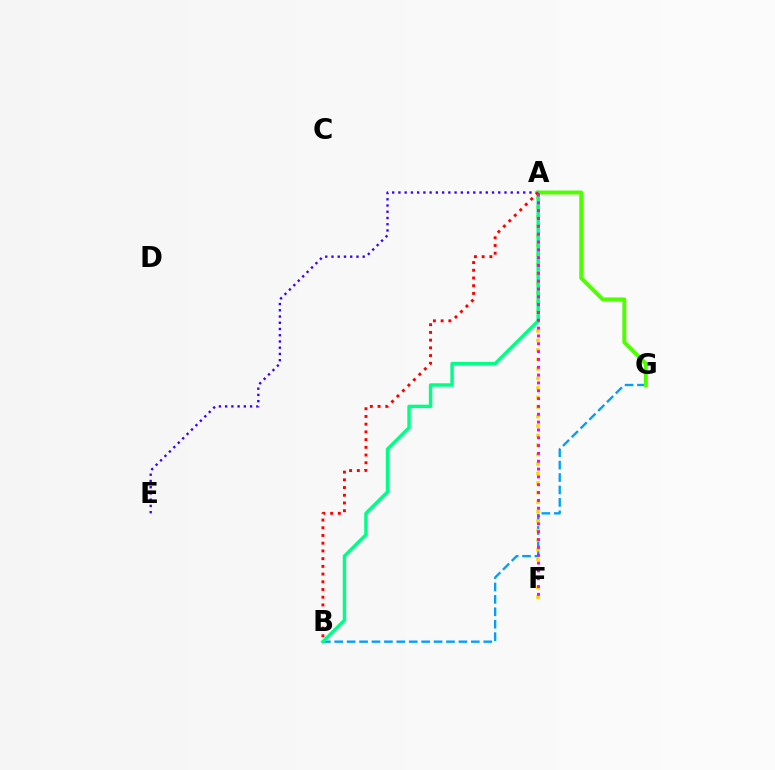{('B', 'G'): [{'color': '#009eff', 'line_style': 'dashed', 'thickness': 1.69}], ('A', 'E'): [{'color': '#3700ff', 'line_style': 'dotted', 'thickness': 1.7}], ('A', 'G'): [{'color': '#4fff00', 'line_style': 'solid', 'thickness': 2.85}], ('A', 'F'): [{'color': '#ffd500', 'line_style': 'dotted', 'thickness': 2.58}, {'color': '#ff00ed', 'line_style': 'dotted', 'thickness': 2.13}], ('A', 'B'): [{'color': '#00ff86', 'line_style': 'solid', 'thickness': 2.48}, {'color': '#ff0000', 'line_style': 'dotted', 'thickness': 2.1}]}